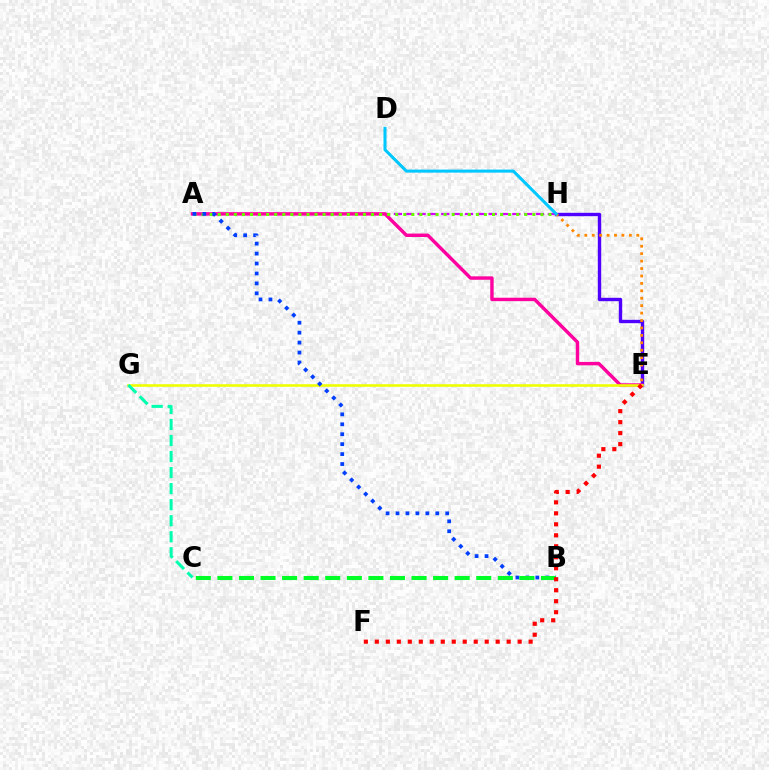{('A', 'H'): [{'color': '#d600ff', 'line_style': 'dashed', 'thickness': 1.61}, {'color': '#66ff00', 'line_style': 'dotted', 'thickness': 2.19}], ('E', 'H'): [{'color': '#4f00ff', 'line_style': 'solid', 'thickness': 2.43}, {'color': '#ff8800', 'line_style': 'dotted', 'thickness': 2.02}], ('A', 'E'): [{'color': '#ff00a0', 'line_style': 'solid', 'thickness': 2.46}], ('E', 'G'): [{'color': '#eeff00', 'line_style': 'solid', 'thickness': 1.87}], ('D', 'H'): [{'color': '#00c7ff', 'line_style': 'solid', 'thickness': 2.19}], ('A', 'B'): [{'color': '#003fff', 'line_style': 'dotted', 'thickness': 2.7}], ('C', 'G'): [{'color': '#00ffaf', 'line_style': 'dashed', 'thickness': 2.18}], ('B', 'C'): [{'color': '#00ff27', 'line_style': 'dashed', 'thickness': 2.93}], ('E', 'F'): [{'color': '#ff0000', 'line_style': 'dotted', 'thickness': 2.98}]}